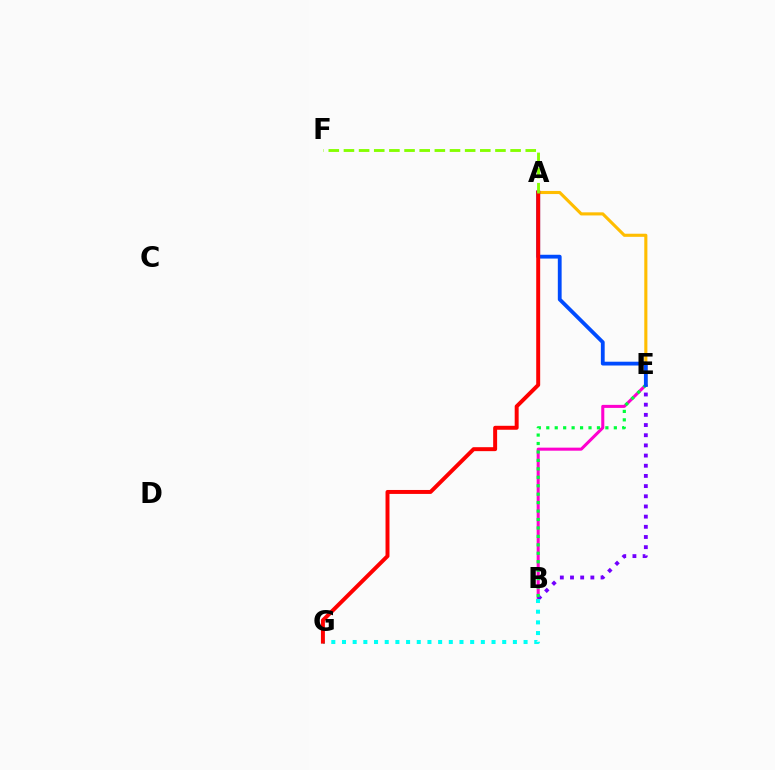{('B', 'E'): [{'color': '#ff00cf', 'line_style': 'solid', 'thickness': 2.19}, {'color': '#7200ff', 'line_style': 'dotted', 'thickness': 2.77}, {'color': '#00ff39', 'line_style': 'dotted', 'thickness': 2.29}], ('A', 'E'): [{'color': '#ffbd00', 'line_style': 'solid', 'thickness': 2.24}, {'color': '#004bff', 'line_style': 'solid', 'thickness': 2.74}], ('B', 'G'): [{'color': '#00fff6', 'line_style': 'dotted', 'thickness': 2.9}], ('A', 'G'): [{'color': '#ff0000', 'line_style': 'solid', 'thickness': 2.85}], ('A', 'F'): [{'color': '#84ff00', 'line_style': 'dashed', 'thickness': 2.06}]}